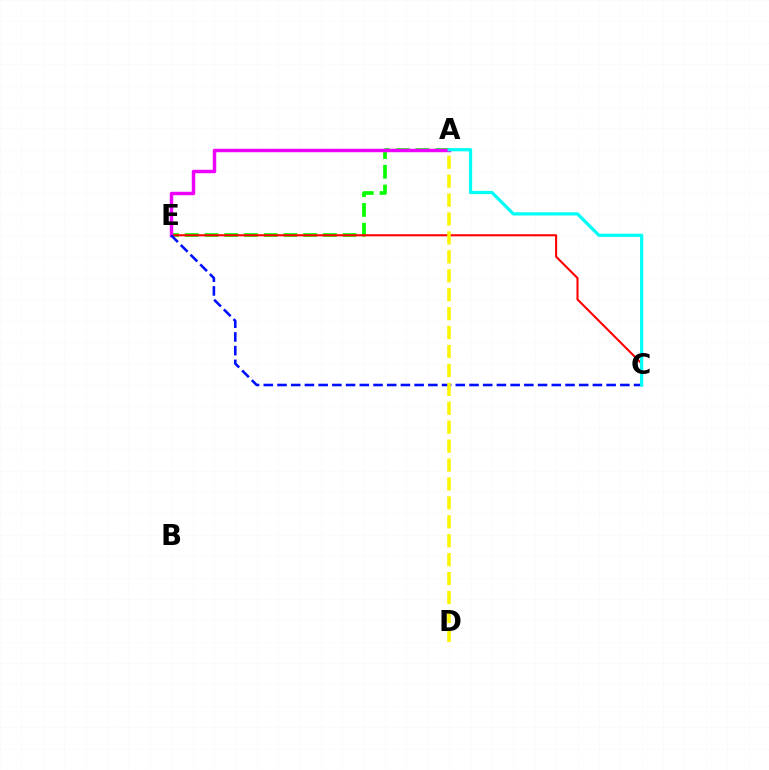{('A', 'E'): [{'color': '#08ff00', 'line_style': 'dashed', 'thickness': 2.68}, {'color': '#ee00ff', 'line_style': 'solid', 'thickness': 2.49}], ('C', 'E'): [{'color': '#ff0000', 'line_style': 'solid', 'thickness': 1.51}, {'color': '#0010ff', 'line_style': 'dashed', 'thickness': 1.86}], ('A', 'C'): [{'color': '#00fff6', 'line_style': 'solid', 'thickness': 2.32}], ('A', 'D'): [{'color': '#fcf500', 'line_style': 'dashed', 'thickness': 2.57}]}